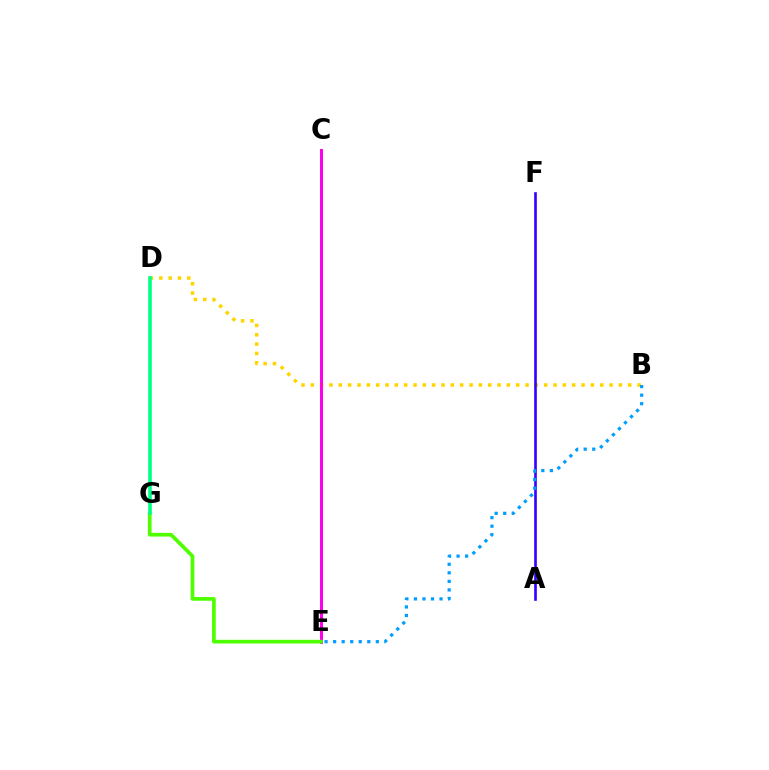{('C', 'E'): [{'color': '#ff0000', 'line_style': 'solid', 'thickness': 1.85}, {'color': '#ff00ed', 'line_style': 'solid', 'thickness': 2.13}], ('B', 'D'): [{'color': '#ffd500', 'line_style': 'dotted', 'thickness': 2.54}], ('E', 'G'): [{'color': '#4fff00', 'line_style': 'solid', 'thickness': 2.67}], ('A', 'F'): [{'color': '#3700ff', 'line_style': 'solid', 'thickness': 1.9}], ('B', 'E'): [{'color': '#009eff', 'line_style': 'dotted', 'thickness': 2.32}], ('D', 'G'): [{'color': '#00ff86', 'line_style': 'solid', 'thickness': 2.6}]}